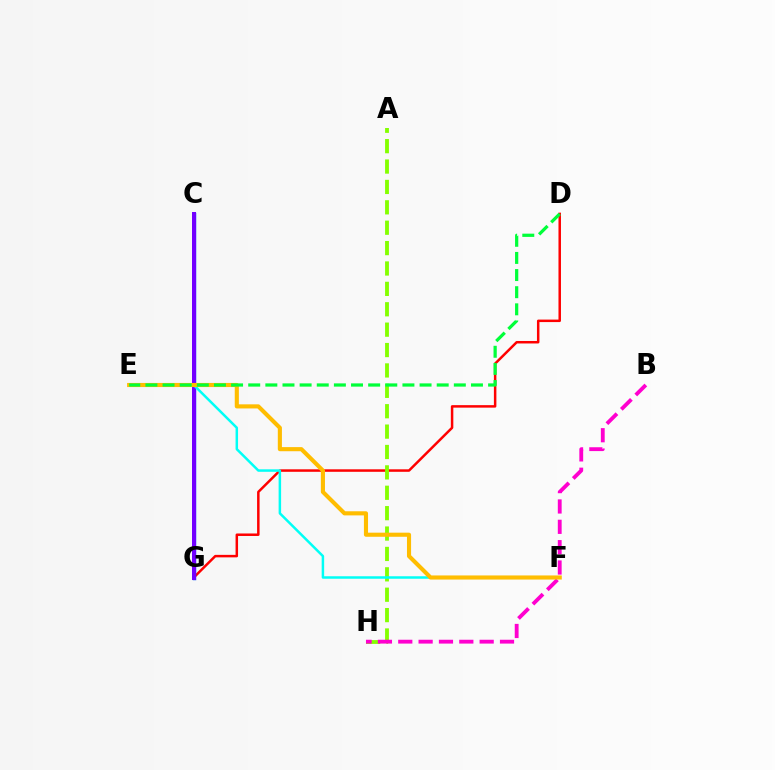{('D', 'G'): [{'color': '#ff0000', 'line_style': 'solid', 'thickness': 1.79}], ('C', 'G'): [{'color': '#004bff', 'line_style': 'solid', 'thickness': 2.49}, {'color': '#7200ff', 'line_style': 'solid', 'thickness': 2.88}], ('A', 'H'): [{'color': '#84ff00', 'line_style': 'dashed', 'thickness': 2.77}], ('B', 'H'): [{'color': '#ff00cf', 'line_style': 'dashed', 'thickness': 2.76}], ('E', 'F'): [{'color': '#00fff6', 'line_style': 'solid', 'thickness': 1.79}, {'color': '#ffbd00', 'line_style': 'solid', 'thickness': 2.96}], ('D', 'E'): [{'color': '#00ff39', 'line_style': 'dashed', 'thickness': 2.33}]}